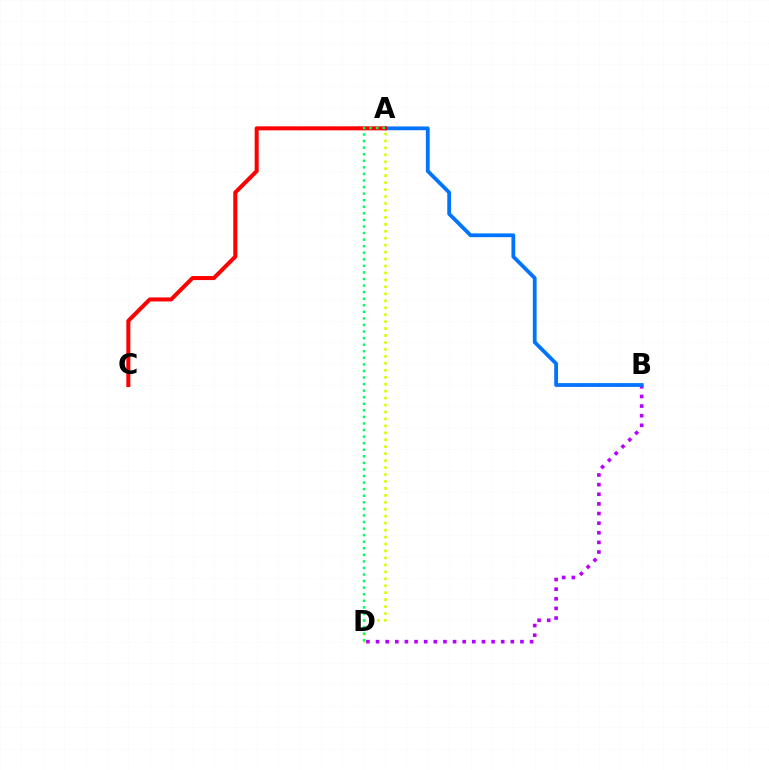{('B', 'D'): [{'color': '#b900ff', 'line_style': 'dotted', 'thickness': 2.62}], ('A', 'B'): [{'color': '#0074ff', 'line_style': 'solid', 'thickness': 2.73}], ('A', 'C'): [{'color': '#ff0000', 'line_style': 'solid', 'thickness': 2.9}], ('A', 'D'): [{'color': '#d1ff00', 'line_style': 'dotted', 'thickness': 1.89}, {'color': '#00ff5c', 'line_style': 'dotted', 'thickness': 1.78}]}